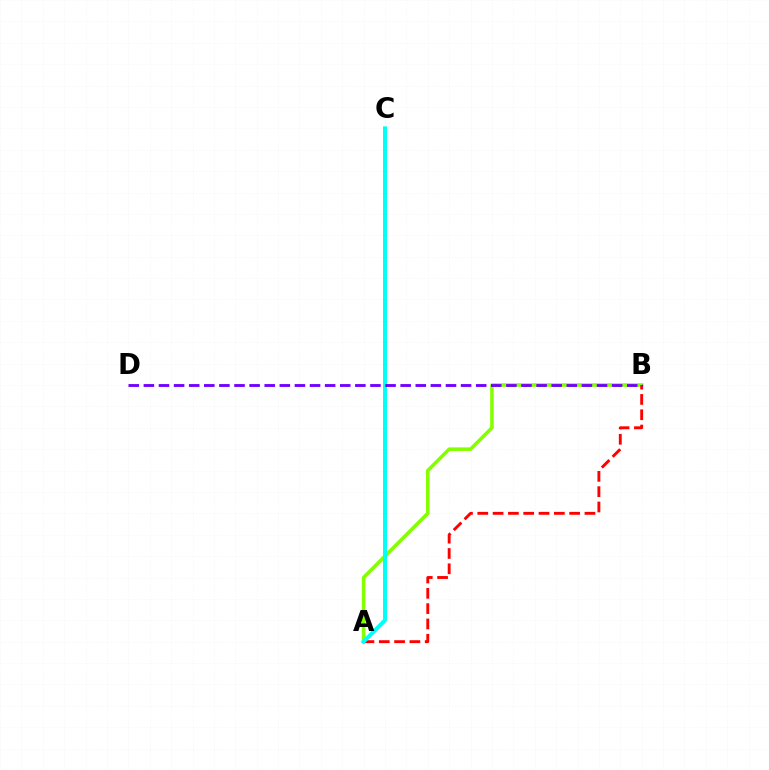{('A', 'B'): [{'color': '#84ff00', 'line_style': 'solid', 'thickness': 2.57}, {'color': '#ff0000', 'line_style': 'dashed', 'thickness': 2.08}], ('A', 'C'): [{'color': '#00fff6', 'line_style': 'solid', 'thickness': 2.85}], ('B', 'D'): [{'color': '#7200ff', 'line_style': 'dashed', 'thickness': 2.05}]}